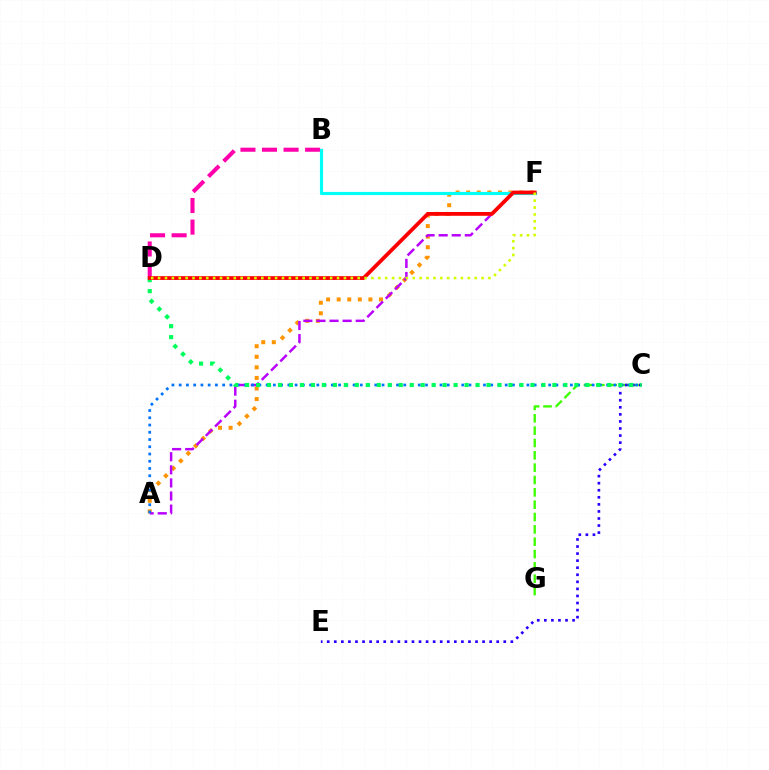{('A', 'F'): [{'color': '#ff9400', 'line_style': 'dotted', 'thickness': 2.87}, {'color': '#b900ff', 'line_style': 'dashed', 'thickness': 1.78}], ('C', 'G'): [{'color': '#3dff00', 'line_style': 'dashed', 'thickness': 1.68}], ('C', 'E'): [{'color': '#2500ff', 'line_style': 'dotted', 'thickness': 1.92}], ('A', 'C'): [{'color': '#0074ff', 'line_style': 'dotted', 'thickness': 1.97}], ('C', 'D'): [{'color': '#00ff5c', 'line_style': 'dotted', 'thickness': 2.98}], ('B', 'D'): [{'color': '#ff00ac', 'line_style': 'dashed', 'thickness': 2.93}], ('B', 'F'): [{'color': '#00fff6', 'line_style': 'solid', 'thickness': 2.28}], ('D', 'F'): [{'color': '#ff0000', 'line_style': 'solid', 'thickness': 2.73}, {'color': '#d1ff00', 'line_style': 'dotted', 'thickness': 1.87}]}